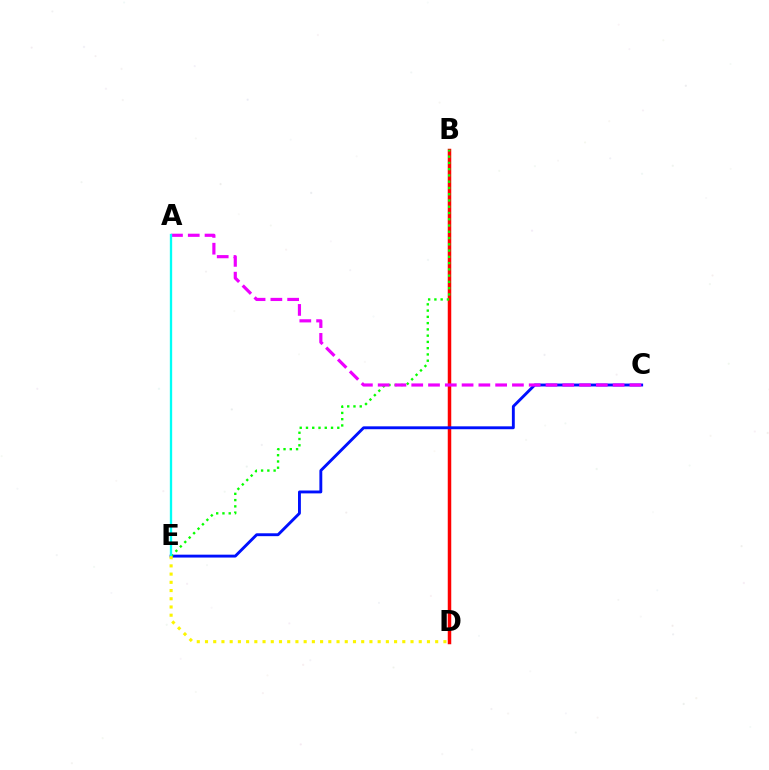{('B', 'D'): [{'color': '#ff0000', 'line_style': 'solid', 'thickness': 2.51}], ('C', 'E'): [{'color': '#0010ff', 'line_style': 'solid', 'thickness': 2.08}], ('B', 'E'): [{'color': '#08ff00', 'line_style': 'dotted', 'thickness': 1.7}], ('A', 'C'): [{'color': '#ee00ff', 'line_style': 'dashed', 'thickness': 2.28}], ('A', 'E'): [{'color': '#00fff6', 'line_style': 'solid', 'thickness': 1.67}], ('D', 'E'): [{'color': '#fcf500', 'line_style': 'dotted', 'thickness': 2.23}]}